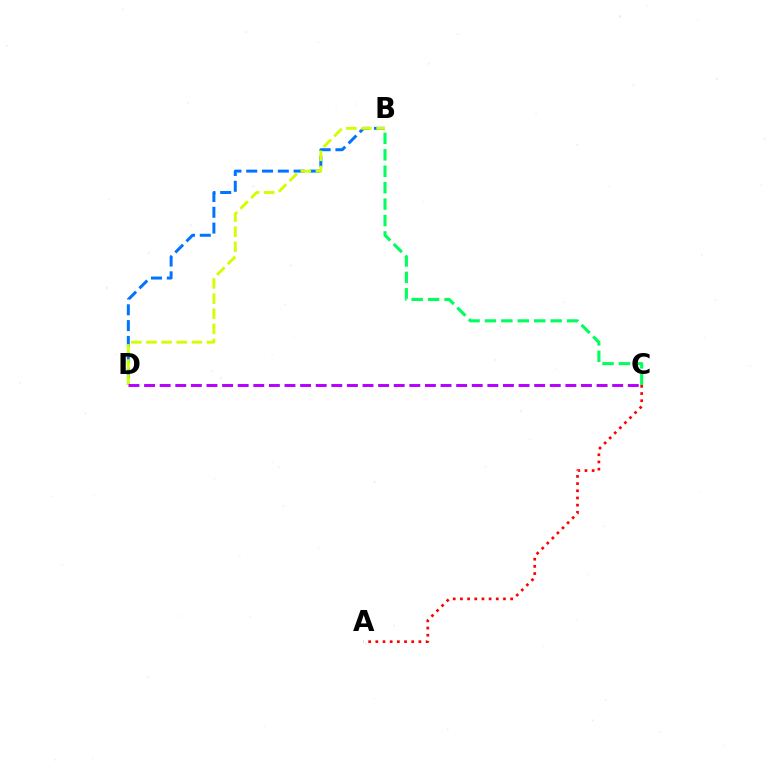{('B', 'D'): [{'color': '#0074ff', 'line_style': 'dashed', 'thickness': 2.15}, {'color': '#d1ff00', 'line_style': 'dashed', 'thickness': 2.06}], ('A', 'C'): [{'color': '#ff0000', 'line_style': 'dotted', 'thickness': 1.95}], ('B', 'C'): [{'color': '#00ff5c', 'line_style': 'dashed', 'thickness': 2.23}], ('C', 'D'): [{'color': '#b900ff', 'line_style': 'dashed', 'thickness': 2.12}]}